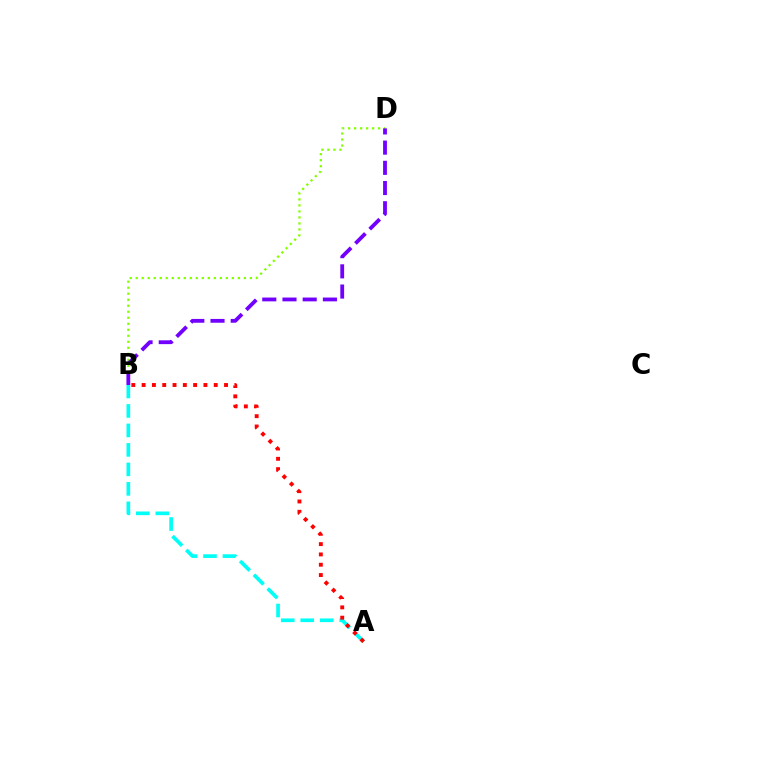{('A', 'B'): [{'color': '#00fff6', 'line_style': 'dashed', 'thickness': 2.65}, {'color': '#ff0000', 'line_style': 'dotted', 'thickness': 2.8}], ('B', 'D'): [{'color': '#84ff00', 'line_style': 'dotted', 'thickness': 1.63}, {'color': '#7200ff', 'line_style': 'dashed', 'thickness': 2.75}]}